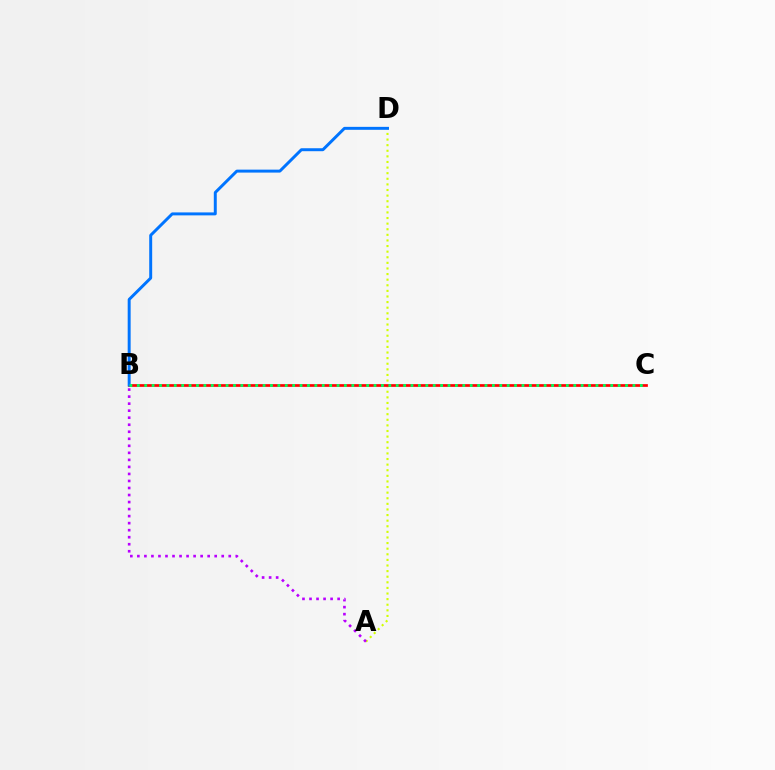{('A', 'D'): [{'color': '#d1ff00', 'line_style': 'dotted', 'thickness': 1.52}], ('B', 'C'): [{'color': '#ff0000', 'line_style': 'solid', 'thickness': 1.95}, {'color': '#00ff5c', 'line_style': 'dotted', 'thickness': 2.01}], ('B', 'D'): [{'color': '#0074ff', 'line_style': 'solid', 'thickness': 2.13}], ('A', 'B'): [{'color': '#b900ff', 'line_style': 'dotted', 'thickness': 1.91}]}